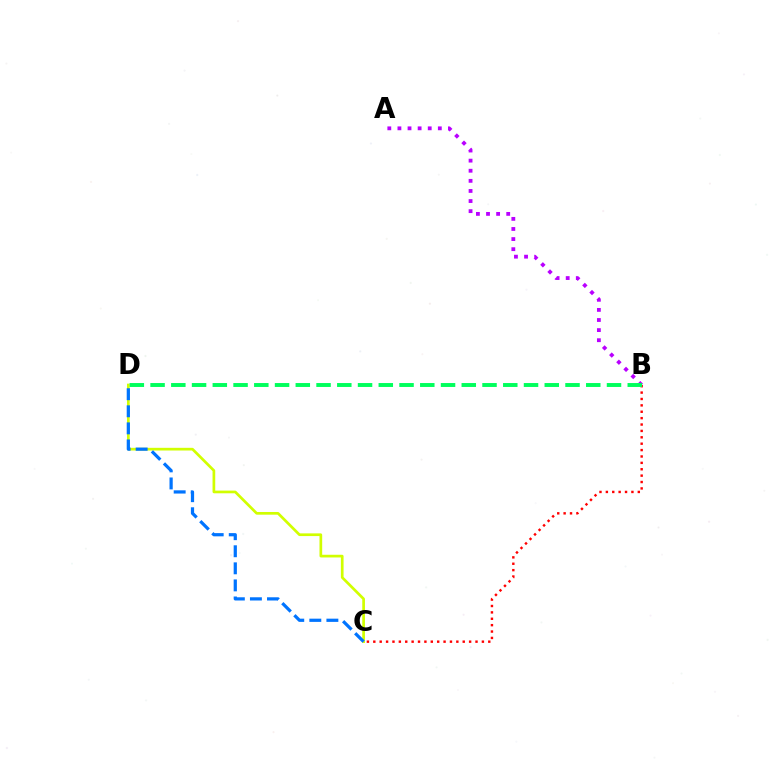{('C', 'D'): [{'color': '#d1ff00', 'line_style': 'solid', 'thickness': 1.94}, {'color': '#0074ff', 'line_style': 'dashed', 'thickness': 2.32}], ('B', 'C'): [{'color': '#ff0000', 'line_style': 'dotted', 'thickness': 1.74}], ('A', 'B'): [{'color': '#b900ff', 'line_style': 'dotted', 'thickness': 2.74}], ('B', 'D'): [{'color': '#00ff5c', 'line_style': 'dashed', 'thickness': 2.82}]}